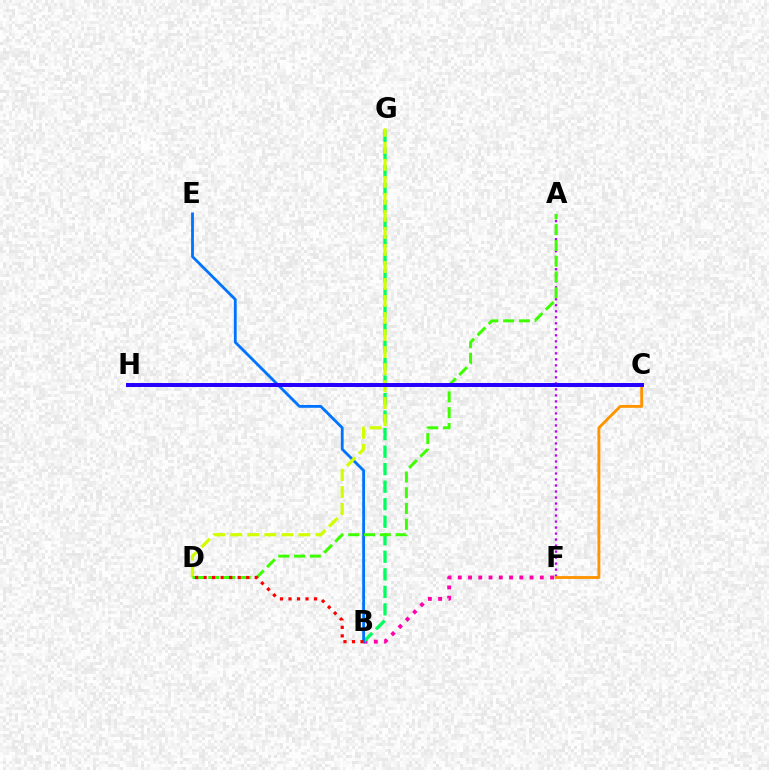{('B', 'F'): [{'color': '#ff00ac', 'line_style': 'dotted', 'thickness': 2.79}], ('A', 'F'): [{'color': '#b900ff', 'line_style': 'dotted', 'thickness': 1.63}], ('B', 'G'): [{'color': '#00ff5c', 'line_style': 'dashed', 'thickness': 2.38}], ('B', 'E'): [{'color': '#0074ff', 'line_style': 'solid', 'thickness': 2.03}], ('D', 'G'): [{'color': '#d1ff00', 'line_style': 'dashed', 'thickness': 2.31}], ('C', 'F'): [{'color': '#ff9400', 'line_style': 'solid', 'thickness': 2.07}], ('A', 'D'): [{'color': '#3dff00', 'line_style': 'dashed', 'thickness': 2.14}], ('B', 'D'): [{'color': '#ff0000', 'line_style': 'dotted', 'thickness': 2.32}], ('C', 'H'): [{'color': '#00fff6', 'line_style': 'dashed', 'thickness': 1.77}, {'color': '#2500ff', 'line_style': 'solid', 'thickness': 2.85}]}